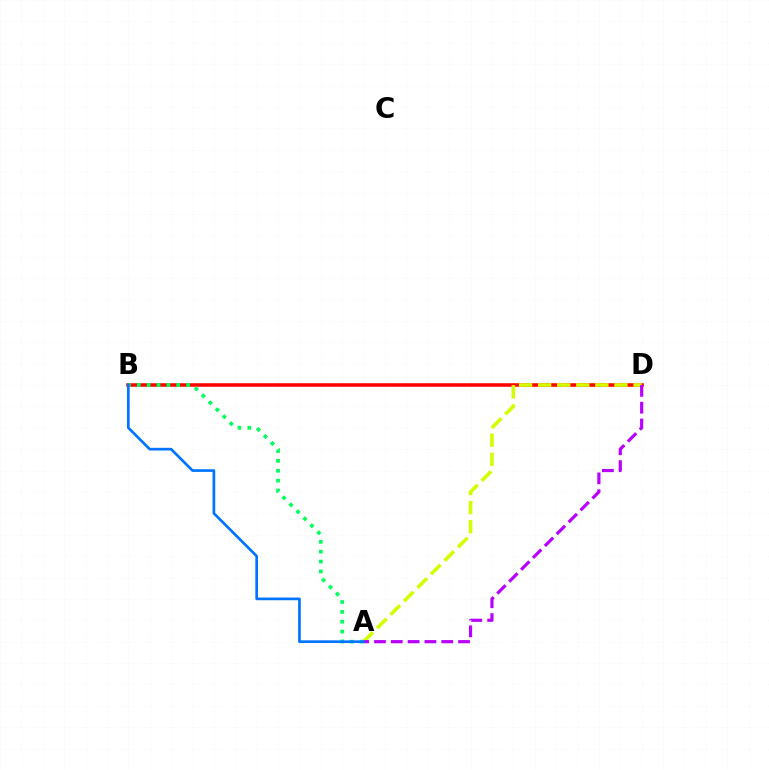{('B', 'D'): [{'color': '#ff0000', 'line_style': 'solid', 'thickness': 2.54}], ('A', 'D'): [{'color': '#d1ff00', 'line_style': 'dashed', 'thickness': 2.59}, {'color': '#b900ff', 'line_style': 'dashed', 'thickness': 2.28}], ('A', 'B'): [{'color': '#00ff5c', 'line_style': 'dotted', 'thickness': 2.68}, {'color': '#0074ff', 'line_style': 'solid', 'thickness': 1.94}]}